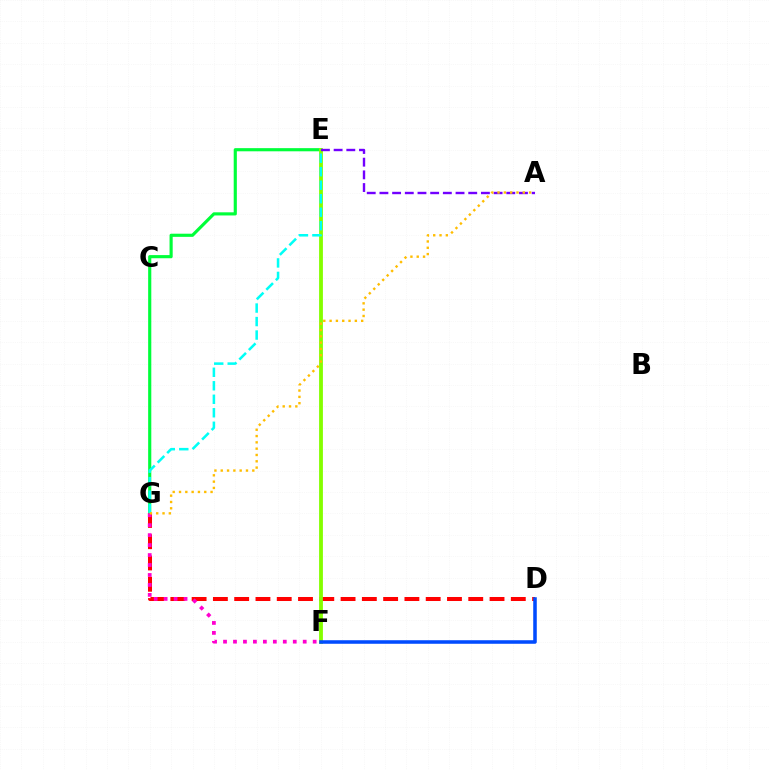{('E', 'G'): [{'color': '#00ff39', 'line_style': 'solid', 'thickness': 2.27}, {'color': '#00fff6', 'line_style': 'dashed', 'thickness': 1.83}], ('D', 'G'): [{'color': '#ff0000', 'line_style': 'dashed', 'thickness': 2.89}], ('E', 'F'): [{'color': '#84ff00', 'line_style': 'solid', 'thickness': 2.75}], ('F', 'G'): [{'color': '#ff00cf', 'line_style': 'dotted', 'thickness': 2.71}], ('A', 'E'): [{'color': '#7200ff', 'line_style': 'dashed', 'thickness': 1.72}], ('D', 'F'): [{'color': '#004bff', 'line_style': 'solid', 'thickness': 2.55}], ('A', 'G'): [{'color': '#ffbd00', 'line_style': 'dotted', 'thickness': 1.71}]}